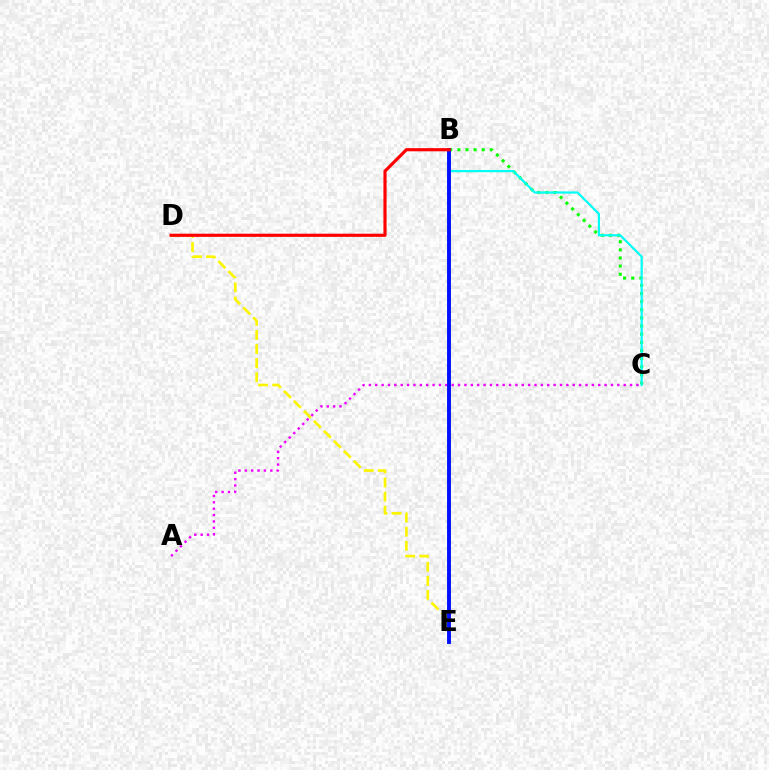{('D', 'E'): [{'color': '#fcf500', 'line_style': 'dashed', 'thickness': 1.92}], ('A', 'C'): [{'color': '#ee00ff', 'line_style': 'dotted', 'thickness': 1.73}], ('B', 'C'): [{'color': '#08ff00', 'line_style': 'dotted', 'thickness': 2.21}, {'color': '#00fff6', 'line_style': 'solid', 'thickness': 1.58}], ('B', 'E'): [{'color': '#0010ff', 'line_style': 'solid', 'thickness': 2.8}], ('B', 'D'): [{'color': '#ff0000', 'line_style': 'solid', 'thickness': 2.27}]}